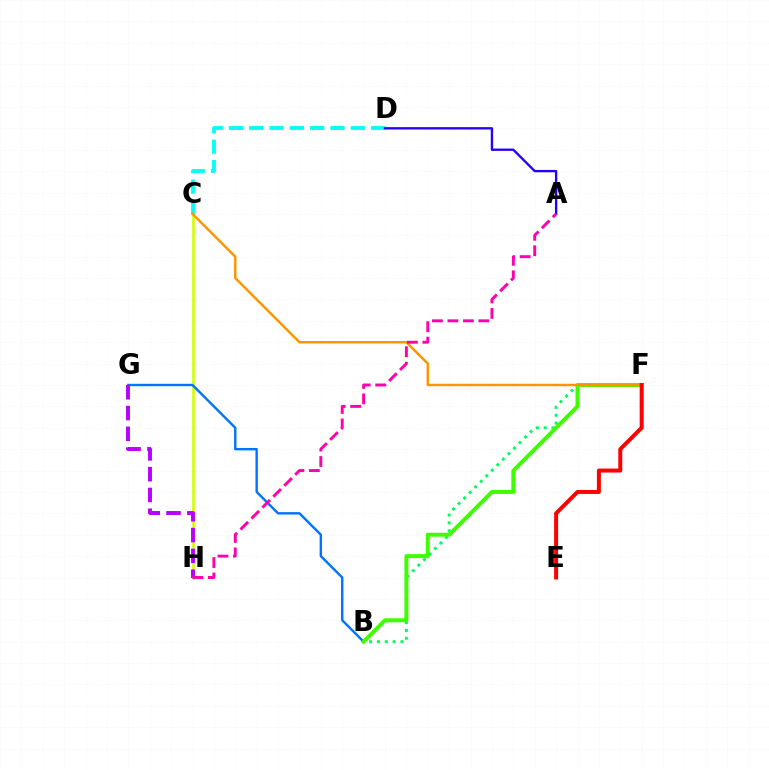{('B', 'F'): [{'color': '#00ff5c', 'line_style': 'dotted', 'thickness': 2.13}, {'color': '#3dff00', 'line_style': 'solid', 'thickness': 2.86}], ('C', 'H'): [{'color': '#d1ff00', 'line_style': 'solid', 'thickness': 1.88}], ('C', 'D'): [{'color': '#00fff6', 'line_style': 'dashed', 'thickness': 2.76}], ('B', 'G'): [{'color': '#0074ff', 'line_style': 'solid', 'thickness': 1.73}], ('C', 'F'): [{'color': '#ff9400', 'line_style': 'solid', 'thickness': 1.76}], ('G', 'H'): [{'color': '#b900ff', 'line_style': 'dashed', 'thickness': 2.82}], ('A', 'D'): [{'color': '#2500ff', 'line_style': 'solid', 'thickness': 1.69}], ('A', 'H'): [{'color': '#ff00ac', 'line_style': 'dashed', 'thickness': 2.1}], ('E', 'F'): [{'color': '#ff0000', 'line_style': 'solid', 'thickness': 2.87}]}